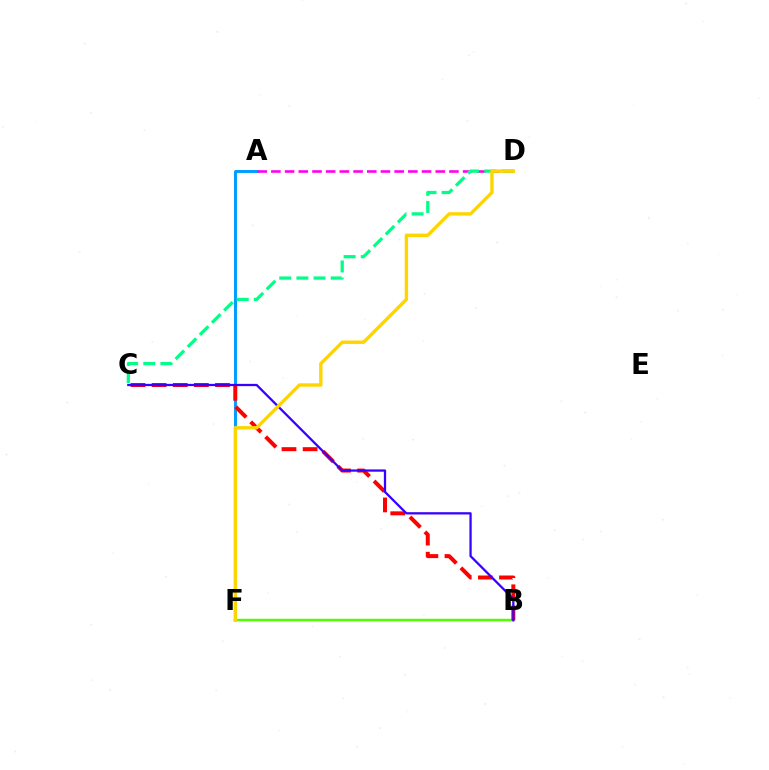{('A', 'F'): [{'color': '#009eff', 'line_style': 'solid', 'thickness': 2.12}], ('A', 'D'): [{'color': '#ff00ed', 'line_style': 'dashed', 'thickness': 1.86}], ('C', 'D'): [{'color': '#00ff86', 'line_style': 'dashed', 'thickness': 2.33}], ('B', 'F'): [{'color': '#4fff00', 'line_style': 'solid', 'thickness': 1.75}], ('B', 'C'): [{'color': '#ff0000', 'line_style': 'dashed', 'thickness': 2.87}, {'color': '#3700ff', 'line_style': 'solid', 'thickness': 1.63}], ('D', 'F'): [{'color': '#ffd500', 'line_style': 'solid', 'thickness': 2.45}]}